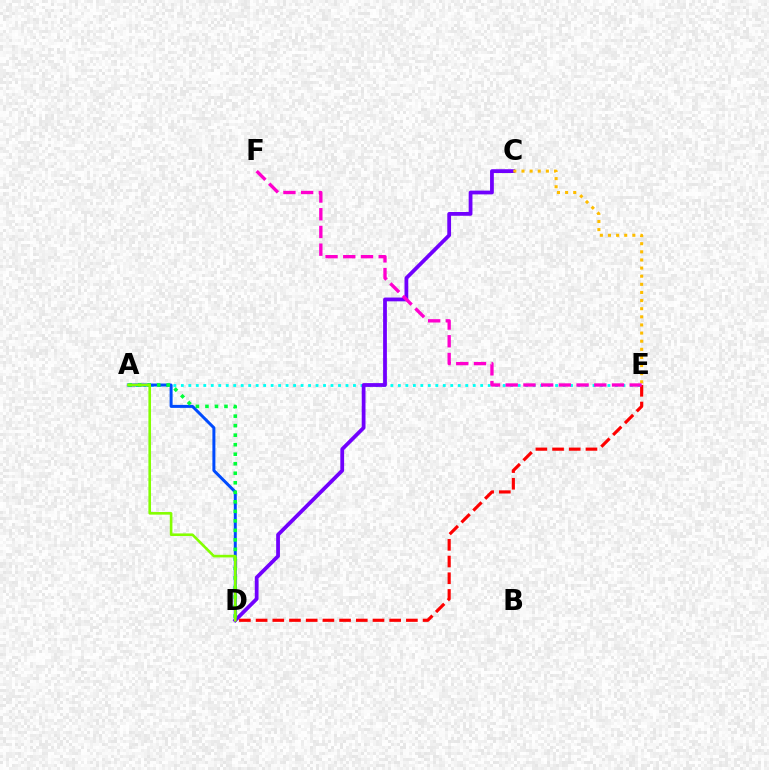{('A', 'E'): [{'color': '#00fff6', 'line_style': 'dotted', 'thickness': 2.03}], ('A', 'D'): [{'color': '#004bff', 'line_style': 'solid', 'thickness': 2.15}, {'color': '#00ff39', 'line_style': 'dotted', 'thickness': 2.59}, {'color': '#84ff00', 'line_style': 'solid', 'thickness': 1.88}], ('D', 'E'): [{'color': '#ff0000', 'line_style': 'dashed', 'thickness': 2.27}], ('C', 'D'): [{'color': '#7200ff', 'line_style': 'solid', 'thickness': 2.72}], ('C', 'E'): [{'color': '#ffbd00', 'line_style': 'dotted', 'thickness': 2.21}], ('E', 'F'): [{'color': '#ff00cf', 'line_style': 'dashed', 'thickness': 2.41}]}